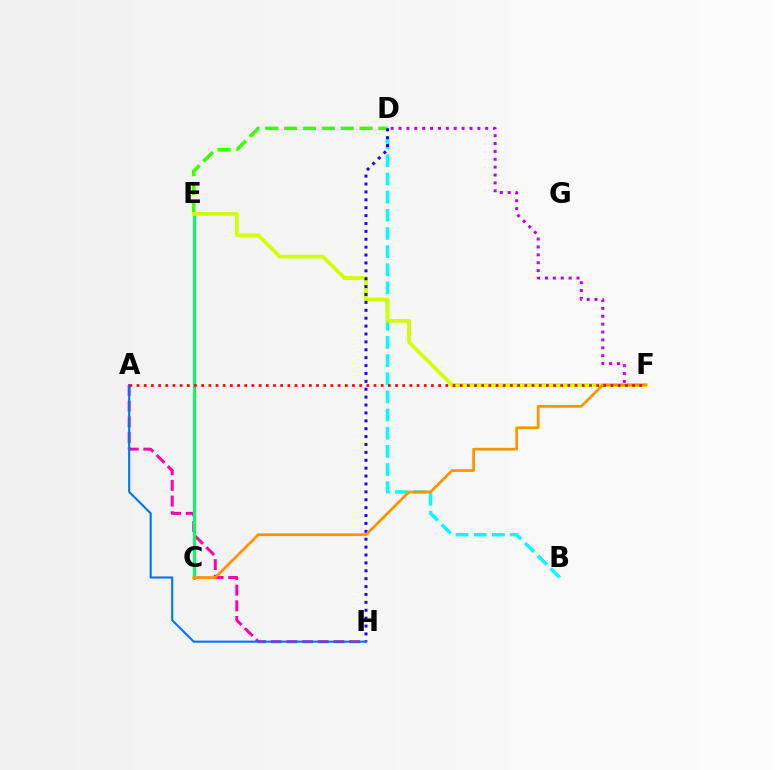{('A', 'H'): [{'color': '#ff00ac', 'line_style': 'dashed', 'thickness': 2.13}, {'color': '#0074ff', 'line_style': 'solid', 'thickness': 1.51}], ('B', 'D'): [{'color': '#00fff6', 'line_style': 'dashed', 'thickness': 2.47}], ('D', 'E'): [{'color': '#3dff00', 'line_style': 'dashed', 'thickness': 2.56}], ('C', 'E'): [{'color': '#00ff5c', 'line_style': 'solid', 'thickness': 2.11}], ('D', 'F'): [{'color': '#b900ff', 'line_style': 'dotted', 'thickness': 2.14}], ('E', 'F'): [{'color': '#d1ff00', 'line_style': 'solid', 'thickness': 2.71}], ('D', 'H'): [{'color': '#2500ff', 'line_style': 'dotted', 'thickness': 2.14}], ('C', 'F'): [{'color': '#ff9400', 'line_style': 'solid', 'thickness': 1.96}], ('A', 'F'): [{'color': '#ff0000', 'line_style': 'dotted', 'thickness': 1.95}]}